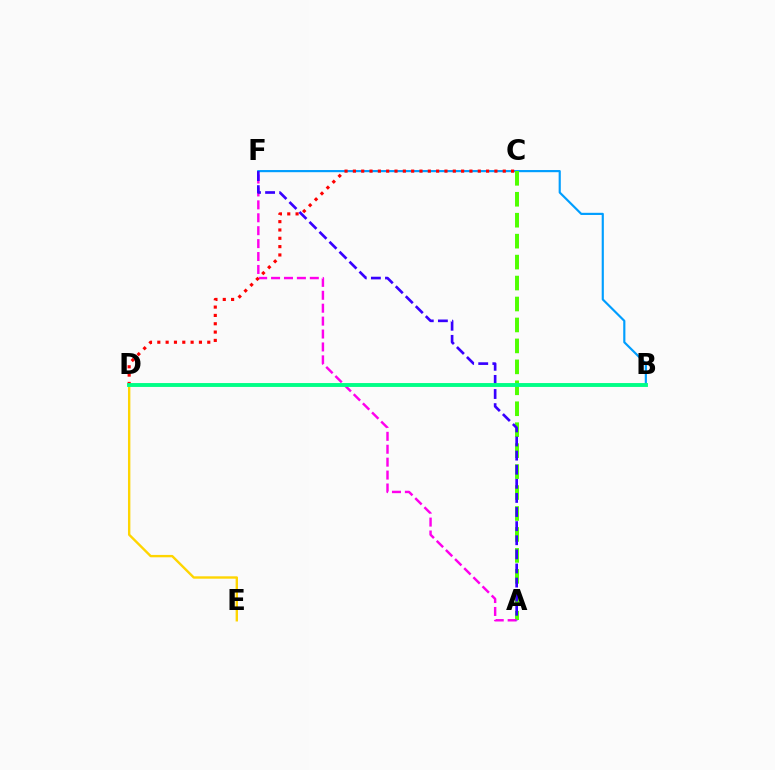{('B', 'F'): [{'color': '#009eff', 'line_style': 'solid', 'thickness': 1.55}], ('D', 'E'): [{'color': '#ffd500', 'line_style': 'solid', 'thickness': 1.71}], ('A', 'C'): [{'color': '#4fff00', 'line_style': 'dashed', 'thickness': 2.85}], ('A', 'F'): [{'color': '#ff00ed', 'line_style': 'dashed', 'thickness': 1.75}, {'color': '#3700ff', 'line_style': 'dashed', 'thickness': 1.92}], ('C', 'D'): [{'color': '#ff0000', 'line_style': 'dotted', 'thickness': 2.26}], ('B', 'D'): [{'color': '#00ff86', 'line_style': 'solid', 'thickness': 2.79}]}